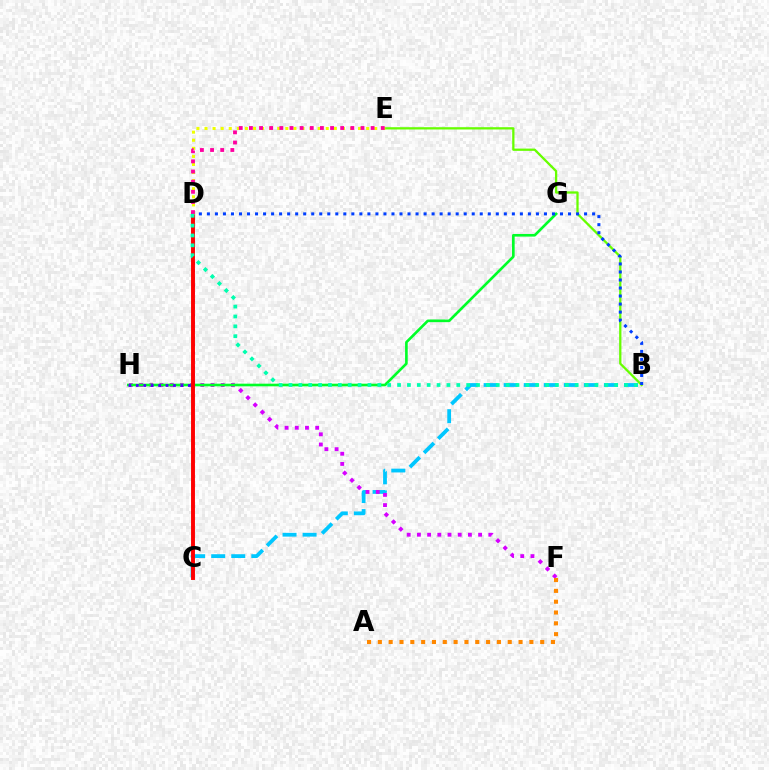{('B', 'C'): [{'color': '#00c7ff', 'line_style': 'dashed', 'thickness': 2.72}], ('F', 'H'): [{'color': '#d600ff', 'line_style': 'dotted', 'thickness': 2.77}], ('G', 'H'): [{'color': '#00ff27', 'line_style': 'solid', 'thickness': 1.9}], ('B', 'E'): [{'color': '#66ff00', 'line_style': 'solid', 'thickness': 1.64}], ('D', 'H'): [{'color': '#4f00ff', 'line_style': 'dotted', 'thickness': 2.02}], ('A', 'F'): [{'color': '#ff8800', 'line_style': 'dotted', 'thickness': 2.94}], ('C', 'D'): [{'color': '#ff0000', 'line_style': 'solid', 'thickness': 2.82}], ('D', 'E'): [{'color': '#eeff00', 'line_style': 'dotted', 'thickness': 2.2}, {'color': '#ff00a0', 'line_style': 'dotted', 'thickness': 2.76}], ('B', 'D'): [{'color': '#003fff', 'line_style': 'dotted', 'thickness': 2.18}, {'color': '#00ffaf', 'line_style': 'dotted', 'thickness': 2.68}]}